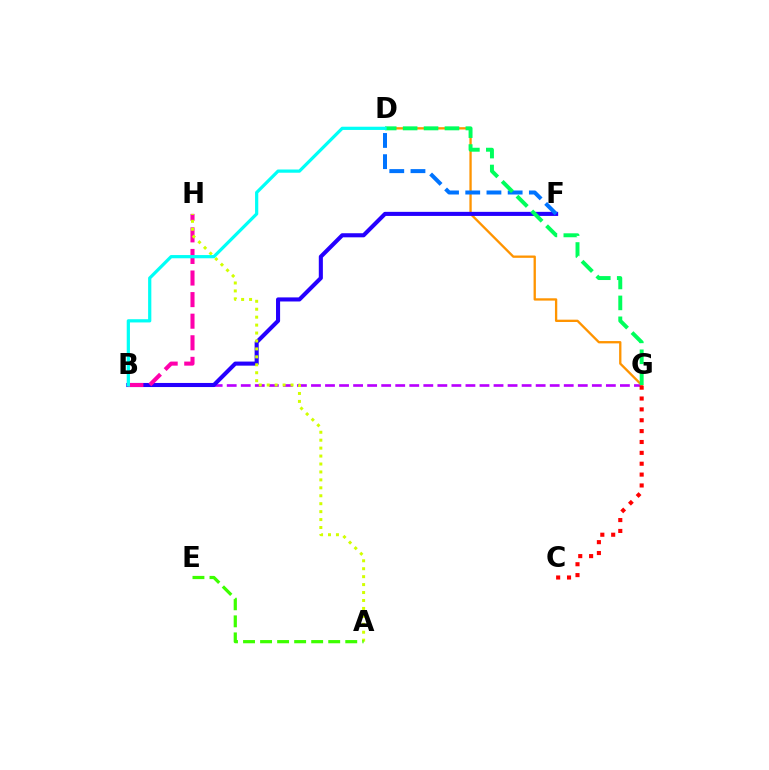{('B', 'G'): [{'color': '#b900ff', 'line_style': 'dashed', 'thickness': 1.91}], ('D', 'G'): [{'color': '#ff9400', 'line_style': 'solid', 'thickness': 1.67}, {'color': '#00ff5c', 'line_style': 'dashed', 'thickness': 2.84}], ('B', 'F'): [{'color': '#2500ff', 'line_style': 'solid', 'thickness': 2.94}], ('C', 'G'): [{'color': '#ff0000', 'line_style': 'dotted', 'thickness': 2.95}], ('D', 'F'): [{'color': '#0074ff', 'line_style': 'dashed', 'thickness': 2.88}], ('B', 'H'): [{'color': '#ff00ac', 'line_style': 'dashed', 'thickness': 2.93}], ('A', 'H'): [{'color': '#d1ff00', 'line_style': 'dotted', 'thickness': 2.16}], ('B', 'D'): [{'color': '#00fff6', 'line_style': 'solid', 'thickness': 2.32}], ('A', 'E'): [{'color': '#3dff00', 'line_style': 'dashed', 'thickness': 2.31}]}